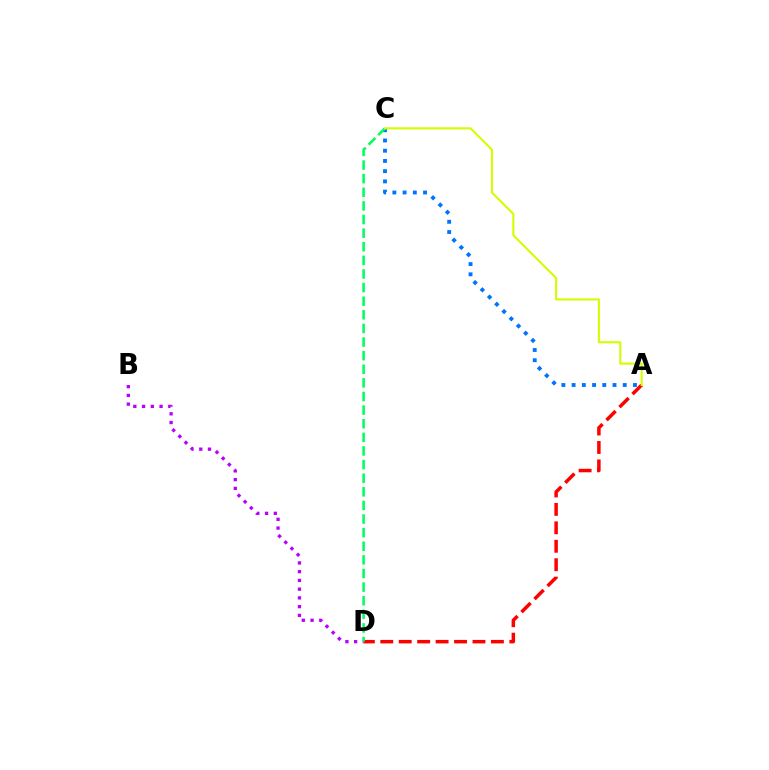{('A', 'D'): [{'color': '#ff0000', 'line_style': 'dashed', 'thickness': 2.5}], ('B', 'D'): [{'color': '#b900ff', 'line_style': 'dotted', 'thickness': 2.38}], ('A', 'C'): [{'color': '#0074ff', 'line_style': 'dotted', 'thickness': 2.78}, {'color': '#d1ff00', 'line_style': 'solid', 'thickness': 1.51}], ('C', 'D'): [{'color': '#00ff5c', 'line_style': 'dashed', 'thickness': 1.85}]}